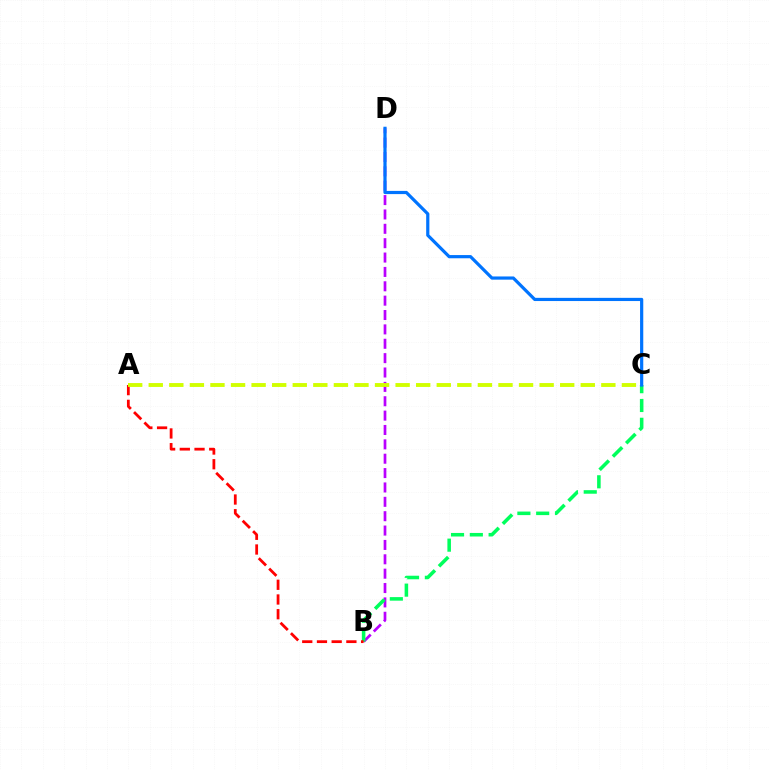{('B', 'D'): [{'color': '#b900ff', 'line_style': 'dashed', 'thickness': 1.95}], ('B', 'C'): [{'color': '#00ff5c', 'line_style': 'dashed', 'thickness': 2.55}], ('A', 'B'): [{'color': '#ff0000', 'line_style': 'dashed', 'thickness': 2.0}], ('A', 'C'): [{'color': '#d1ff00', 'line_style': 'dashed', 'thickness': 2.79}], ('C', 'D'): [{'color': '#0074ff', 'line_style': 'solid', 'thickness': 2.3}]}